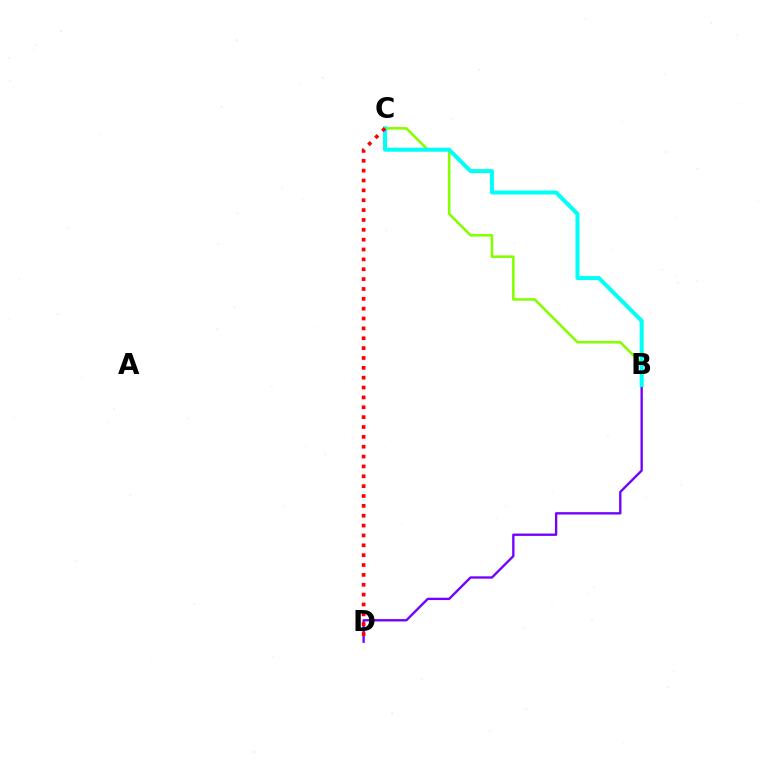{('B', 'D'): [{'color': '#7200ff', 'line_style': 'solid', 'thickness': 1.69}], ('B', 'C'): [{'color': '#84ff00', 'line_style': 'solid', 'thickness': 1.85}, {'color': '#00fff6', 'line_style': 'solid', 'thickness': 2.89}], ('C', 'D'): [{'color': '#ff0000', 'line_style': 'dotted', 'thickness': 2.68}]}